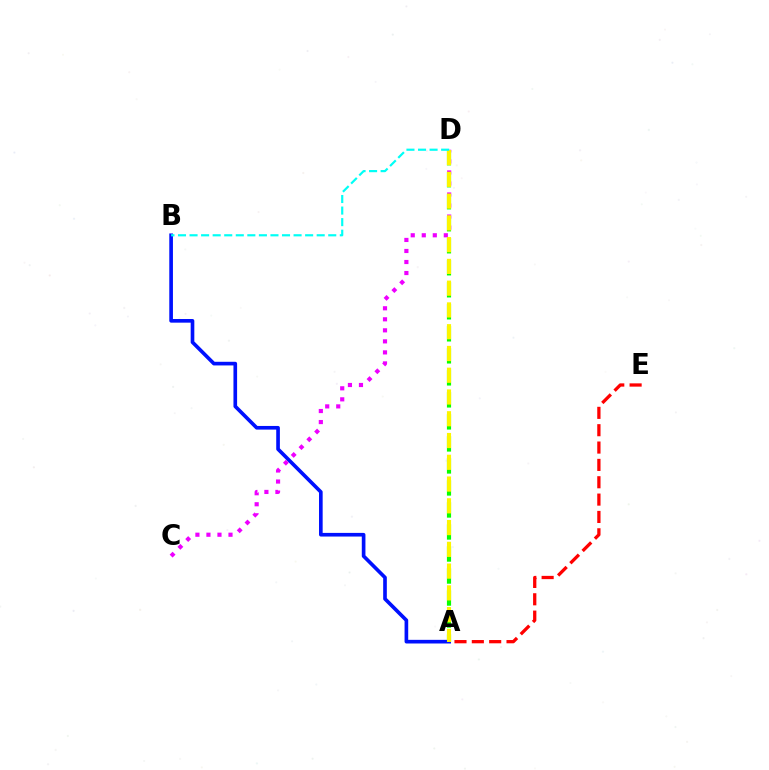{('A', 'D'): [{'color': '#08ff00', 'line_style': 'dashed', 'thickness': 2.99}, {'color': '#fcf500', 'line_style': 'dashed', 'thickness': 2.96}], ('A', 'B'): [{'color': '#0010ff', 'line_style': 'solid', 'thickness': 2.63}], ('C', 'D'): [{'color': '#ee00ff', 'line_style': 'dotted', 'thickness': 3.0}], ('B', 'D'): [{'color': '#00fff6', 'line_style': 'dashed', 'thickness': 1.57}], ('A', 'E'): [{'color': '#ff0000', 'line_style': 'dashed', 'thickness': 2.36}]}